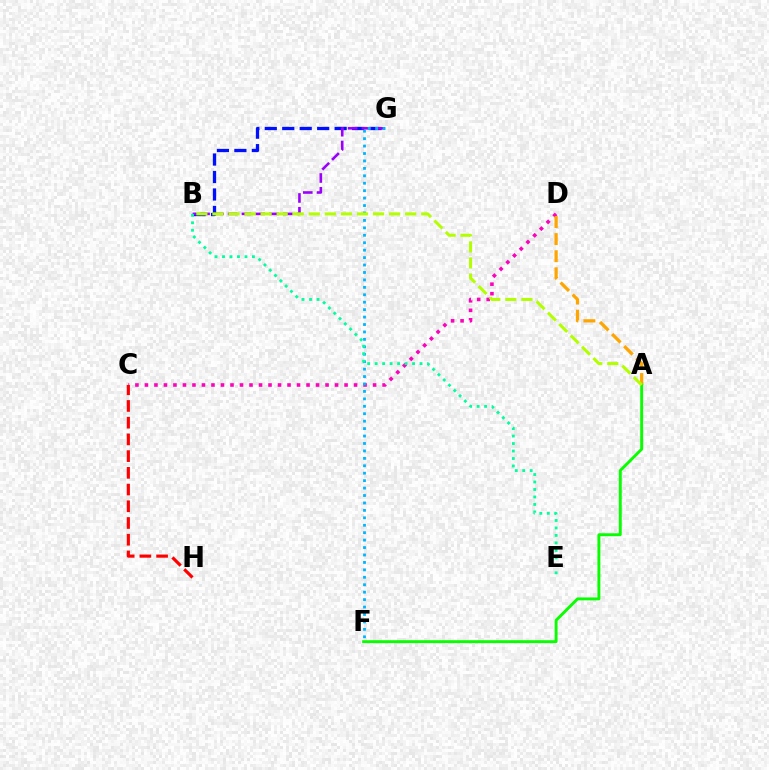{('C', 'D'): [{'color': '#ff00bd', 'line_style': 'dotted', 'thickness': 2.58}], ('B', 'G'): [{'color': '#0010ff', 'line_style': 'dashed', 'thickness': 2.37}, {'color': '#9b00ff', 'line_style': 'dashed', 'thickness': 1.87}], ('F', 'G'): [{'color': '#00b5ff', 'line_style': 'dotted', 'thickness': 2.02}], ('A', 'D'): [{'color': '#ffa500', 'line_style': 'dashed', 'thickness': 2.32}], ('A', 'F'): [{'color': '#08ff00', 'line_style': 'solid', 'thickness': 2.09}], ('A', 'B'): [{'color': '#b3ff00', 'line_style': 'dashed', 'thickness': 2.18}], ('C', 'H'): [{'color': '#ff0000', 'line_style': 'dashed', 'thickness': 2.27}], ('B', 'E'): [{'color': '#00ff9d', 'line_style': 'dotted', 'thickness': 2.03}]}